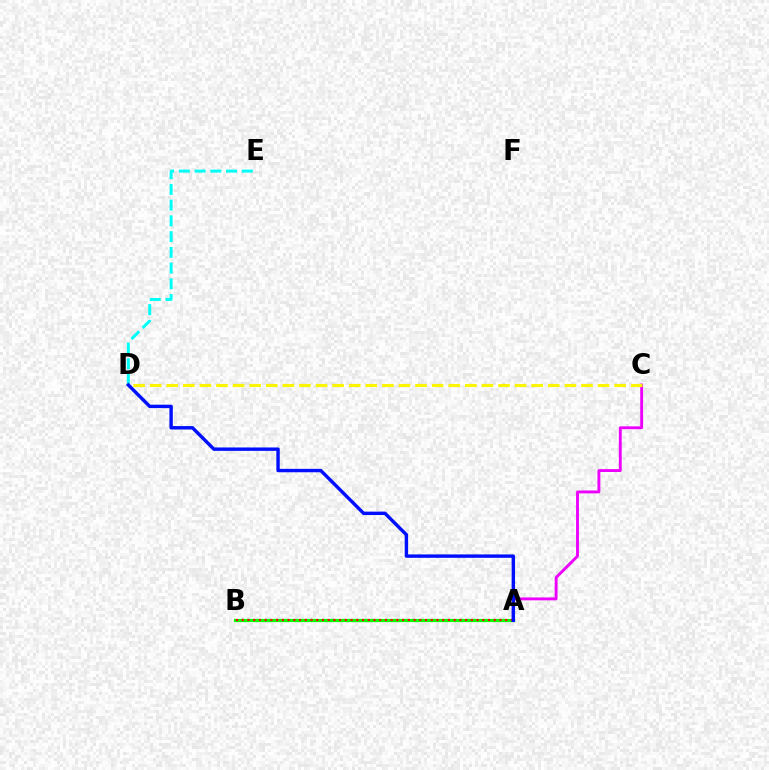{('A', 'C'): [{'color': '#ee00ff', 'line_style': 'solid', 'thickness': 2.07}], ('A', 'B'): [{'color': '#08ff00', 'line_style': 'solid', 'thickness': 2.32}, {'color': '#ff0000', 'line_style': 'dotted', 'thickness': 1.56}], ('D', 'E'): [{'color': '#00fff6', 'line_style': 'dashed', 'thickness': 2.14}], ('C', 'D'): [{'color': '#fcf500', 'line_style': 'dashed', 'thickness': 2.25}], ('A', 'D'): [{'color': '#0010ff', 'line_style': 'solid', 'thickness': 2.46}]}